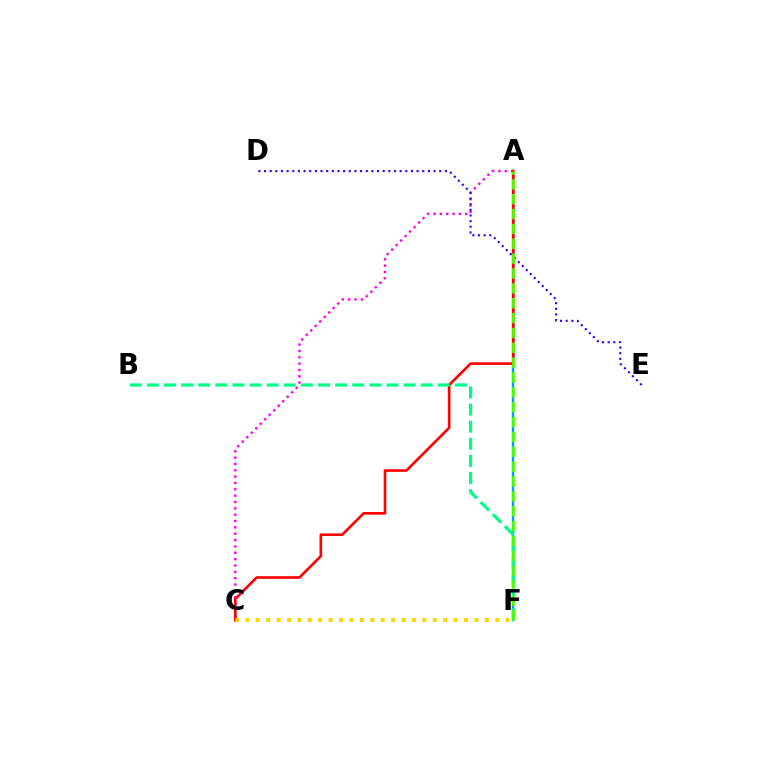{('A', 'F'): [{'color': '#009eff', 'line_style': 'solid', 'thickness': 1.71}, {'color': '#4fff00', 'line_style': 'dashed', 'thickness': 2.02}], ('A', 'C'): [{'color': '#ff00ed', 'line_style': 'dotted', 'thickness': 1.72}, {'color': '#ff0000', 'line_style': 'solid', 'thickness': 1.89}], ('D', 'E'): [{'color': '#3700ff', 'line_style': 'dotted', 'thickness': 1.54}], ('B', 'F'): [{'color': '#00ff86', 'line_style': 'dashed', 'thickness': 2.32}], ('C', 'F'): [{'color': '#ffd500', 'line_style': 'dotted', 'thickness': 2.83}]}